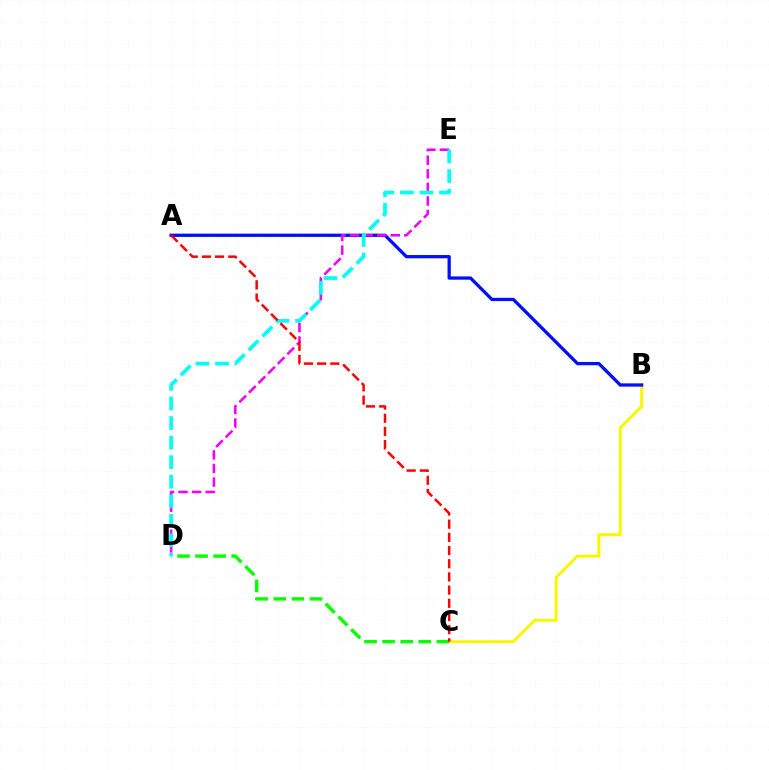{('B', 'C'): [{'color': '#fcf500', 'line_style': 'solid', 'thickness': 2.14}], ('A', 'B'): [{'color': '#0010ff', 'line_style': 'solid', 'thickness': 2.36}], ('D', 'E'): [{'color': '#ee00ff', 'line_style': 'dashed', 'thickness': 1.84}, {'color': '#00fff6', 'line_style': 'dashed', 'thickness': 2.66}], ('C', 'D'): [{'color': '#08ff00', 'line_style': 'dashed', 'thickness': 2.46}], ('A', 'C'): [{'color': '#ff0000', 'line_style': 'dashed', 'thickness': 1.79}]}